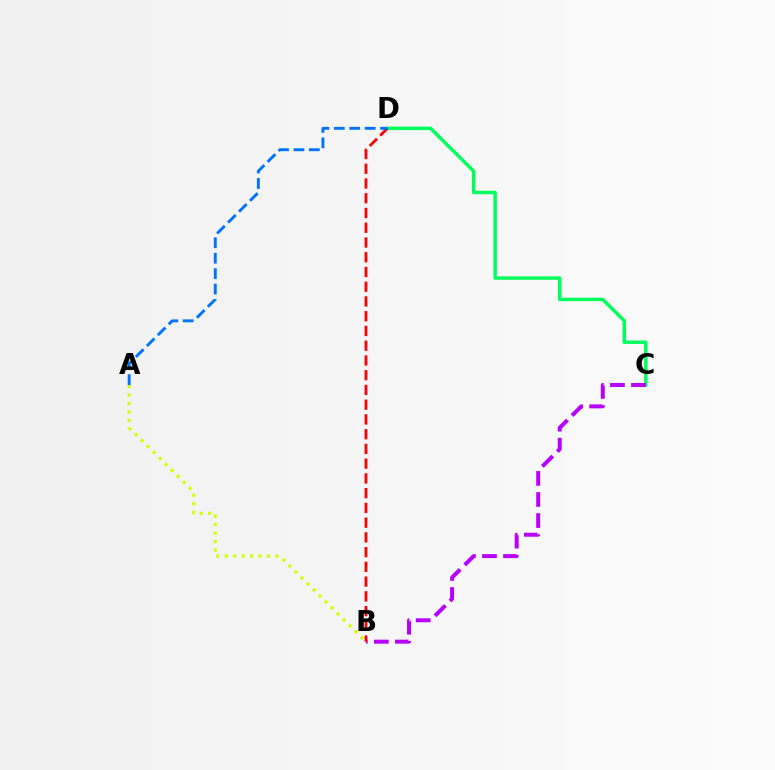{('C', 'D'): [{'color': '#00ff5c', 'line_style': 'solid', 'thickness': 2.48}], ('B', 'C'): [{'color': '#b900ff', 'line_style': 'dashed', 'thickness': 2.86}], ('B', 'D'): [{'color': '#ff0000', 'line_style': 'dashed', 'thickness': 2.0}], ('A', 'D'): [{'color': '#0074ff', 'line_style': 'dashed', 'thickness': 2.1}], ('A', 'B'): [{'color': '#d1ff00', 'line_style': 'dotted', 'thickness': 2.3}]}